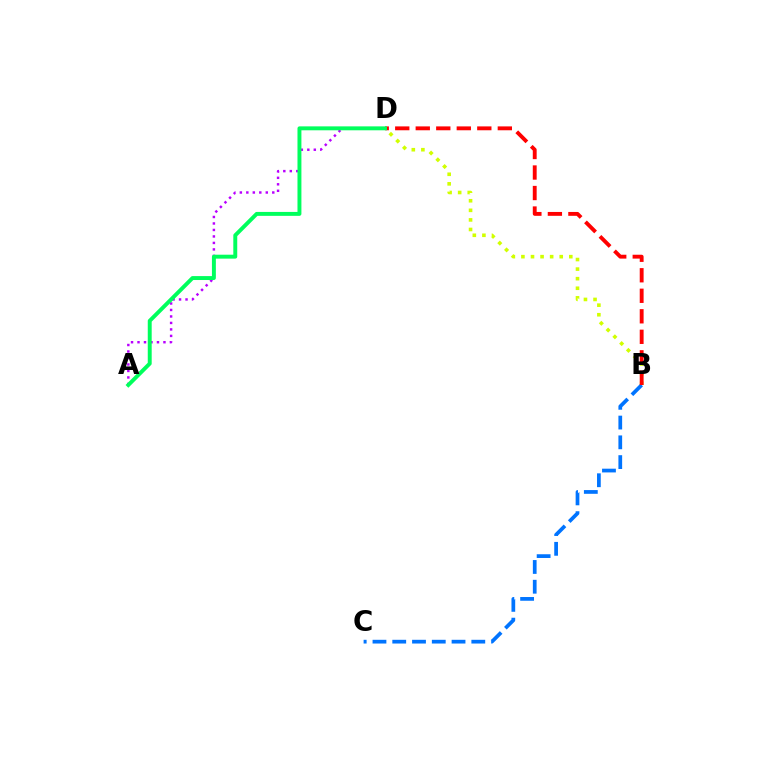{('B', 'D'): [{'color': '#d1ff00', 'line_style': 'dotted', 'thickness': 2.6}, {'color': '#ff0000', 'line_style': 'dashed', 'thickness': 2.79}], ('A', 'D'): [{'color': '#b900ff', 'line_style': 'dotted', 'thickness': 1.76}, {'color': '#00ff5c', 'line_style': 'solid', 'thickness': 2.83}], ('B', 'C'): [{'color': '#0074ff', 'line_style': 'dashed', 'thickness': 2.69}]}